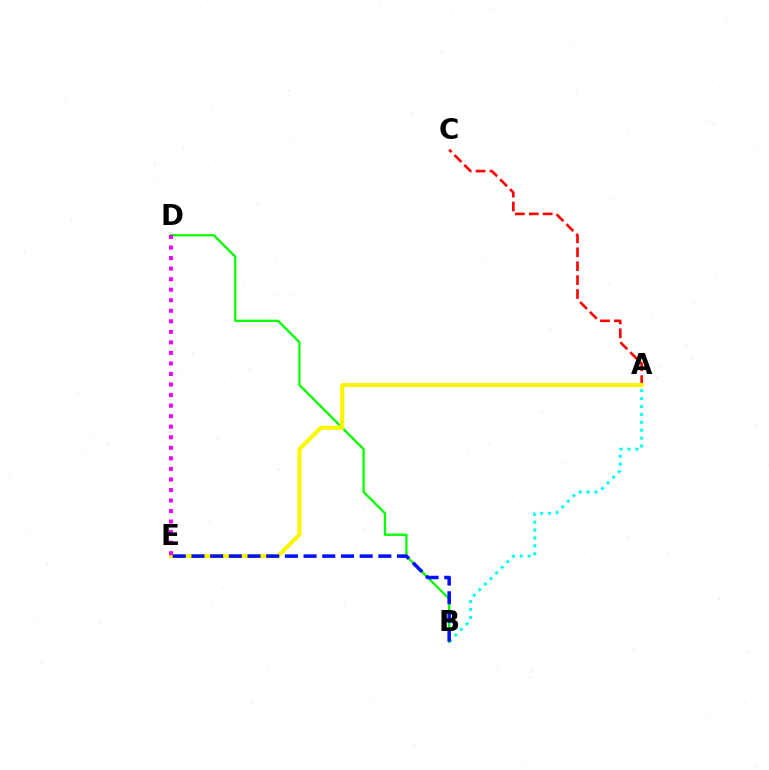{('A', 'B'): [{'color': '#00fff6', 'line_style': 'dotted', 'thickness': 2.15}], ('B', 'D'): [{'color': '#08ff00', 'line_style': 'solid', 'thickness': 1.66}], ('A', 'C'): [{'color': '#ff0000', 'line_style': 'dashed', 'thickness': 1.89}], ('A', 'E'): [{'color': '#fcf500', 'line_style': 'solid', 'thickness': 2.94}], ('B', 'E'): [{'color': '#0010ff', 'line_style': 'dashed', 'thickness': 2.54}], ('D', 'E'): [{'color': '#ee00ff', 'line_style': 'dotted', 'thickness': 2.86}]}